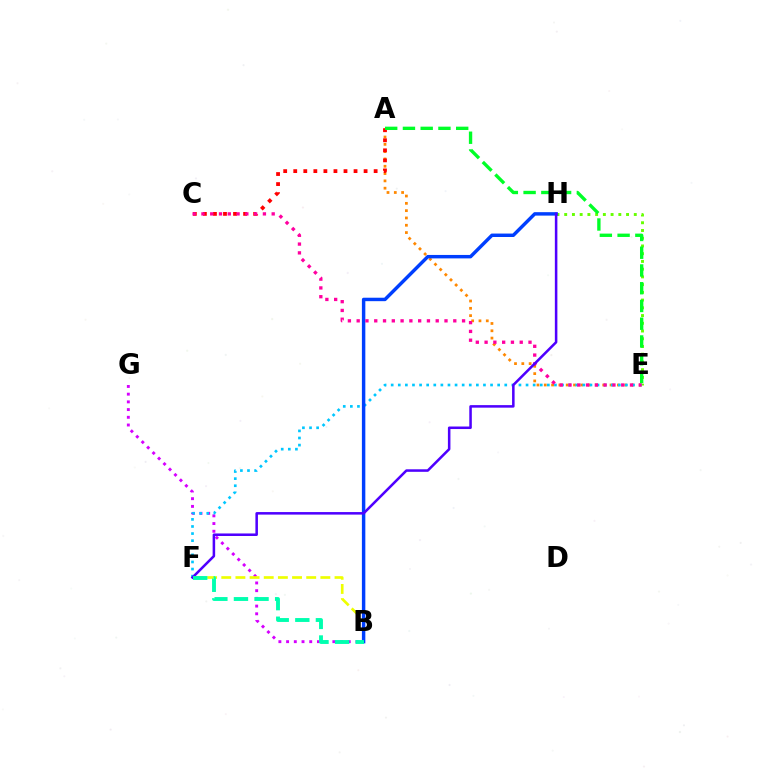{('A', 'E'): [{'color': '#ff8800', 'line_style': 'dotted', 'thickness': 1.99}, {'color': '#00ff27', 'line_style': 'dashed', 'thickness': 2.41}], ('E', 'H'): [{'color': '#66ff00', 'line_style': 'dotted', 'thickness': 2.1}], ('B', 'G'): [{'color': '#d600ff', 'line_style': 'dotted', 'thickness': 2.1}], ('E', 'F'): [{'color': '#00c7ff', 'line_style': 'dotted', 'thickness': 1.93}], ('B', 'F'): [{'color': '#eeff00', 'line_style': 'dashed', 'thickness': 1.92}, {'color': '#00ffaf', 'line_style': 'dashed', 'thickness': 2.8}], ('A', 'C'): [{'color': '#ff0000', 'line_style': 'dotted', 'thickness': 2.73}], ('B', 'H'): [{'color': '#003fff', 'line_style': 'solid', 'thickness': 2.48}], ('C', 'E'): [{'color': '#ff00a0', 'line_style': 'dotted', 'thickness': 2.39}], ('F', 'H'): [{'color': '#4f00ff', 'line_style': 'solid', 'thickness': 1.82}]}